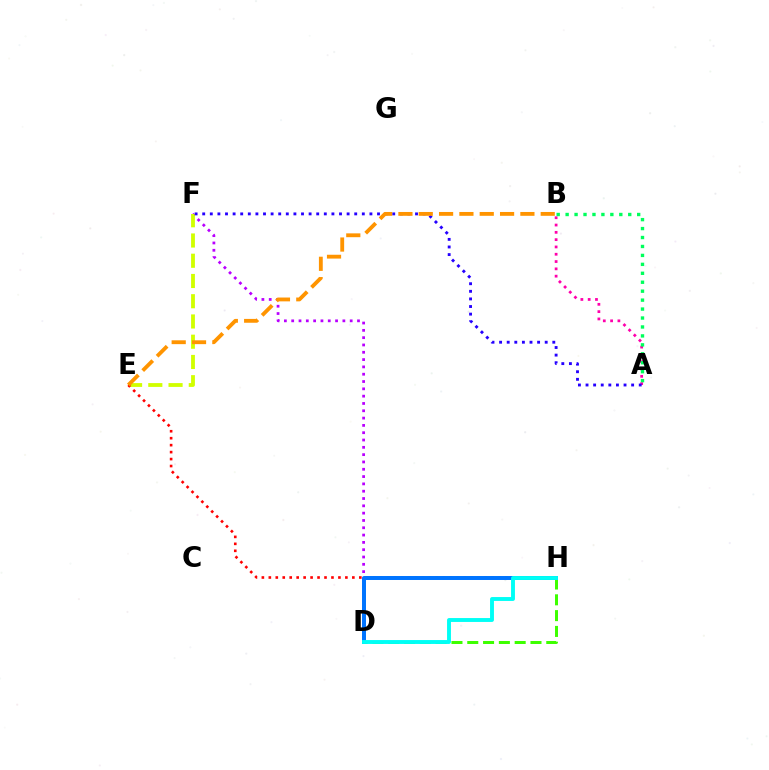{('A', 'B'): [{'color': '#ff00ac', 'line_style': 'dotted', 'thickness': 1.98}, {'color': '#00ff5c', 'line_style': 'dotted', 'thickness': 2.43}], ('D', 'F'): [{'color': '#b900ff', 'line_style': 'dotted', 'thickness': 1.99}], ('E', 'F'): [{'color': '#d1ff00', 'line_style': 'dashed', 'thickness': 2.75}], ('E', 'H'): [{'color': '#ff0000', 'line_style': 'dotted', 'thickness': 1.89}], ('A', 'F'): [{'color': '#2500ff', 'line_style': 'dotted', 'thickness': 2.07}], ('B', 'E'): [{'color': '#ff9400', 'line_style': 'dashed', 'thickness': 2.76}], ('D', 'H'): [{'color': '#3dff00', 'line_style': 'dashed', 'thickness': 2.15}, {'color': '#0074ff', 'line_style': 'solid', 'thickness': 2.86}, {'color': '#00fff6', 'line_style': 'solid', 'thickness': 2.81}]}